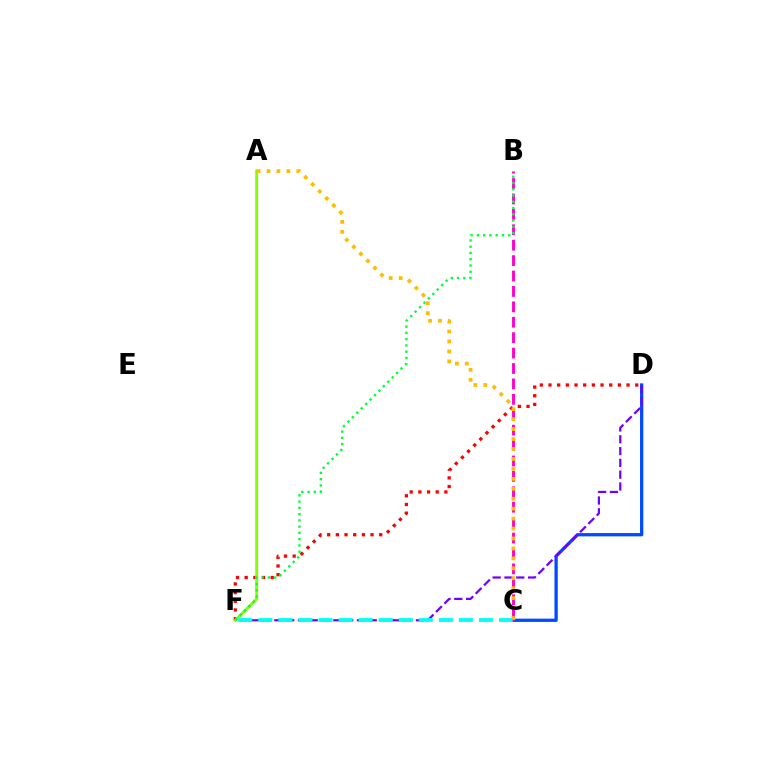{('D', 'F'): [{'color': '#ff0000', 'line_style': 'dotted', 'thickness': 2.36}, {'color': '#7200ff', 'line_style': 'dashed', 'thickness': 1.6}], ('C', 'D'): [{'color': '#004bff', 'line_style': 'solid', 'thickness': 2.37}], ('A', 'F'): [{'color': '#84ff00', 'line_style': 'solid', 'thickness': 2.1}], ('C', 'F'): [{'color': '#00fff6', 'line_style': 'dashed', 'thickness': 2.72}], ('B', 'C'): [{'color': '#ff00cf', 'line_style': 'dashed', 'thickness': 2.09}], ('A', 'C'): [{'color': '#ffbd00', 'line_style': 'dotted', 'thickness': 2.7}], ('B', 'F'): [{'color': '#00ff39', 'line_style': 'dotted', 'thickness': 1.7}]}